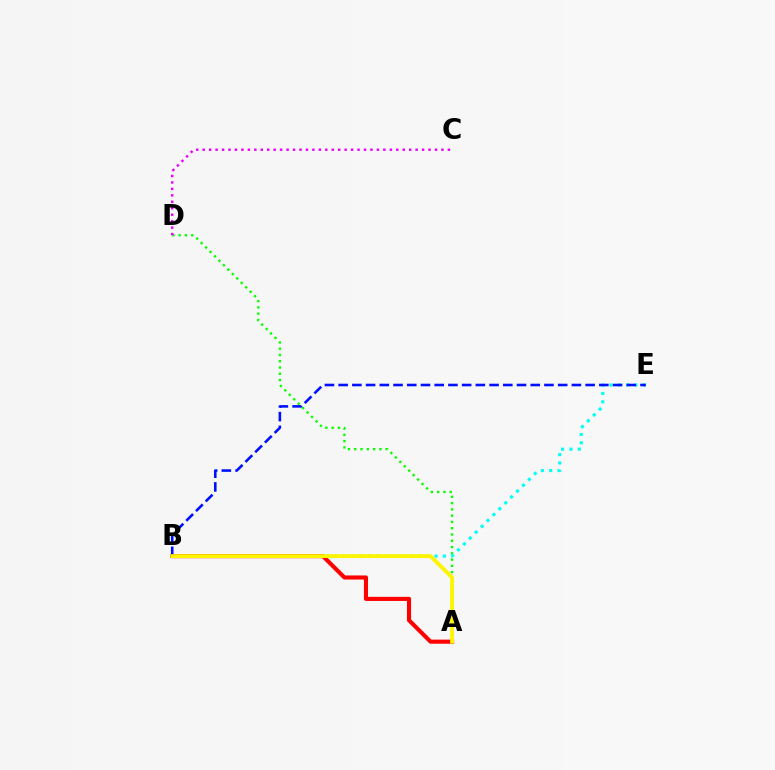{('A', 'D'): [{'color': '#08ff00', 'line_style': 'dotted', 'thickness': 1.71}], ('B', 'E'): [{'color': '#00fff6', 'line_style': 'dotted', 'thickness': 2.26}, {'color': '#0010ff', 'line_style': 'dashed', 'thickness': 1.86}], ('A', 'B'): [{'color': '#ff0000', 'line_style': 'solid', 'thickness': 2.95}, {'color': '#fcf500', 'line_style': 'solid', 'thickness': 2.77}], ('C', 'D'): [{'color': '#ee00ff', 'line_style': 'dotted', 'thickness': 1.75}]}